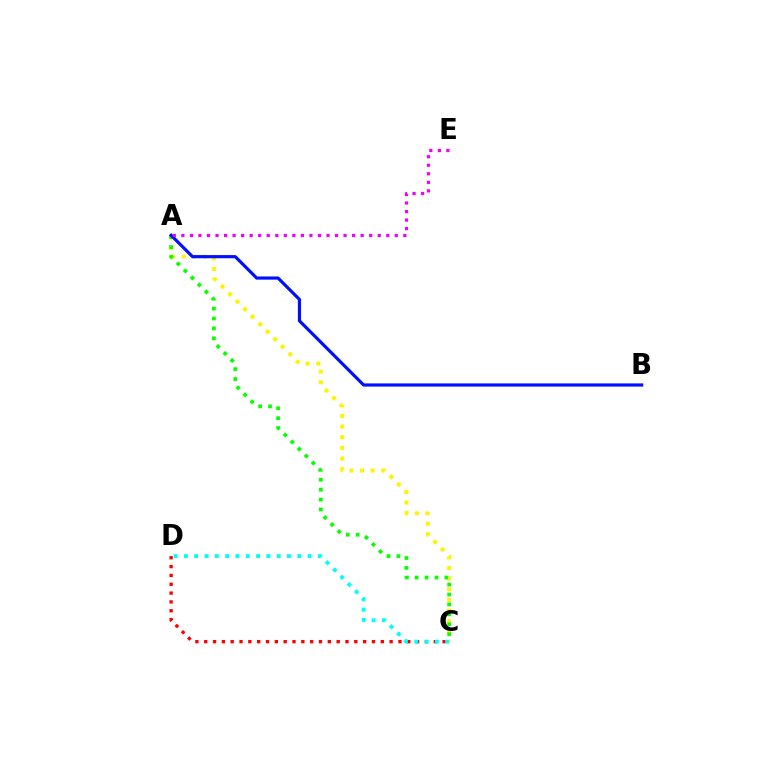{('A', 'C'): [{'color': '#fcf500', 'line_style': 'dotted', 'thickness': 2.89}, {'color': '#08ff00', 'line_style': 'dotted', 'thickness': 2.69}], ('C', 'D'): [{'color': '#ff0000', 'line_style': 'dotted', 'thickness': 2.4}, {'color': '#00fff6', 'line_style': 'dotted', 'thickness': 2.8}], ('A', 'B'): [{'color': '#0010ff', 'line_style': 'solid', 'thickness': 2.28}], ('A', 'E'): [{'color': '#ee00ff', 'line_style': 'dotted', 'thickness': 2.32}]}